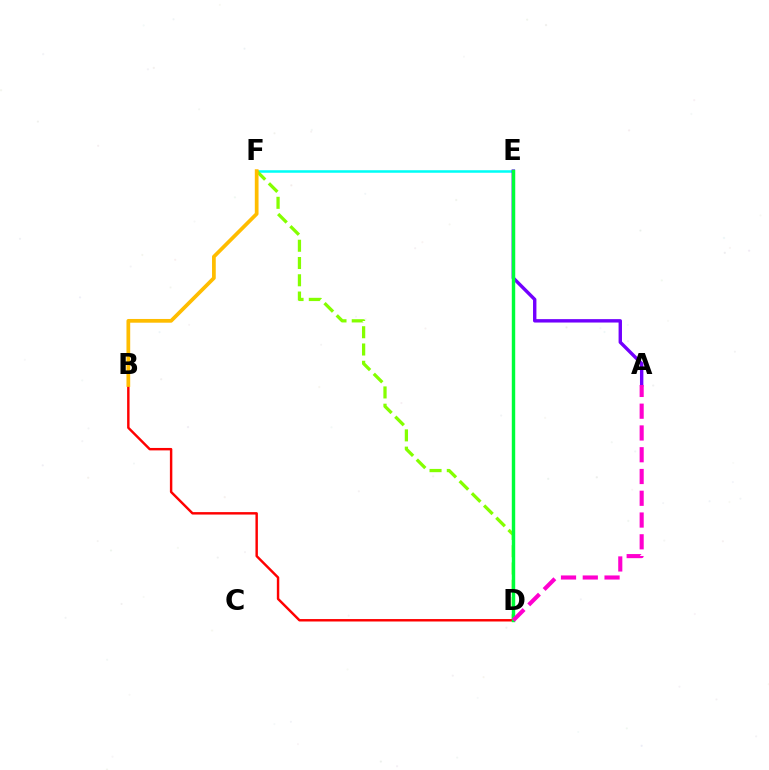{('E', 'F'): [{'color': '#00fff6', 'line_style': 'solid', 'thickness': 1.82}], ('D', 'E'): [{'color': '#004bff', 'line_style': 'solid', 'thickness': 1.97}, {'color': '#00ff39', 'line_style': 'solid', 'thickness': 2.46}], ('D', 'F'): [{'color': '#84ff00', 'line_style': 'dashed', 'thickness': 2.35}], ('A', 'E'): [{'color': '#7200ff', 'line_style': 'solid', 'thickness': 2.45}], ('B', 'D'): [{'color': '#ff0000', 'line_style': 'solid', 'thickness': 1.76}], ('B', 'F'): [{'color': '#ffbd00', 'line_style': 'solid', 'thickness': 2.68}], ('A', 'D'): [{'color': '#ff00cf', 'line_style': 'dashed', 'thickness': 2.96}]}